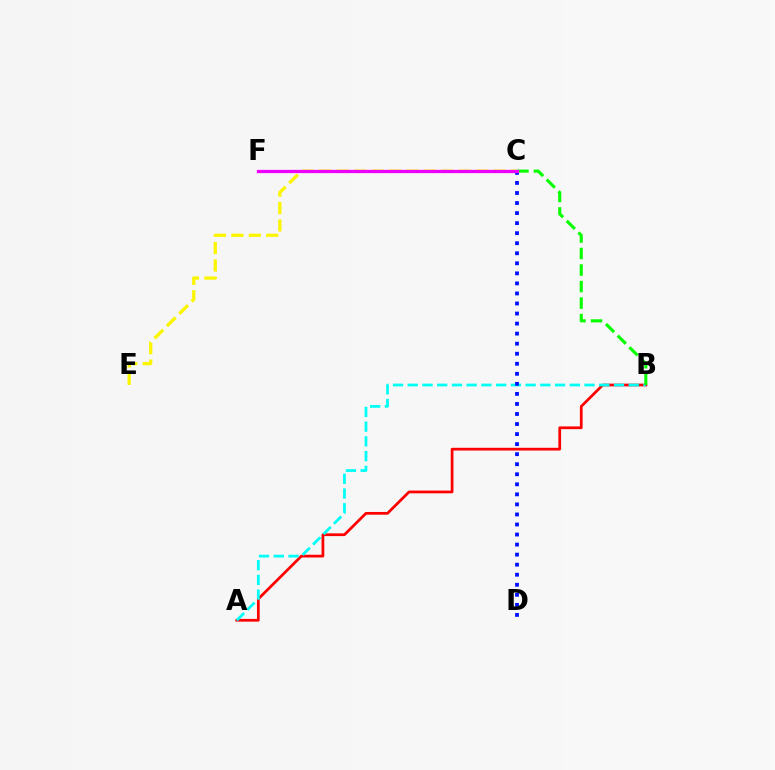{('A', 'B'): [{'color': '#ff0000', 'line_style': 'solid', 'thickness': 1.97}, {'color': '#00fff6', 'line_style': 'dashed', 'thickness': 2.0}], ('B', 'C'): [{'color': '#08ff00', 'line_style': 'dashed', 'thickness': 2.24}], ('C', 'D'): [{'color': '#0010ff', 'line_style': 'dotted', 'thickness': 2.73}], ('C', 'E'): [{'color': '#fcf500', 'line_style': 'dashed', 'thickness': 2.37}], ('C', 'F'): [{'color': '#ee00ff', 'line_style': 'solid', 'thickness': 2.36}]}